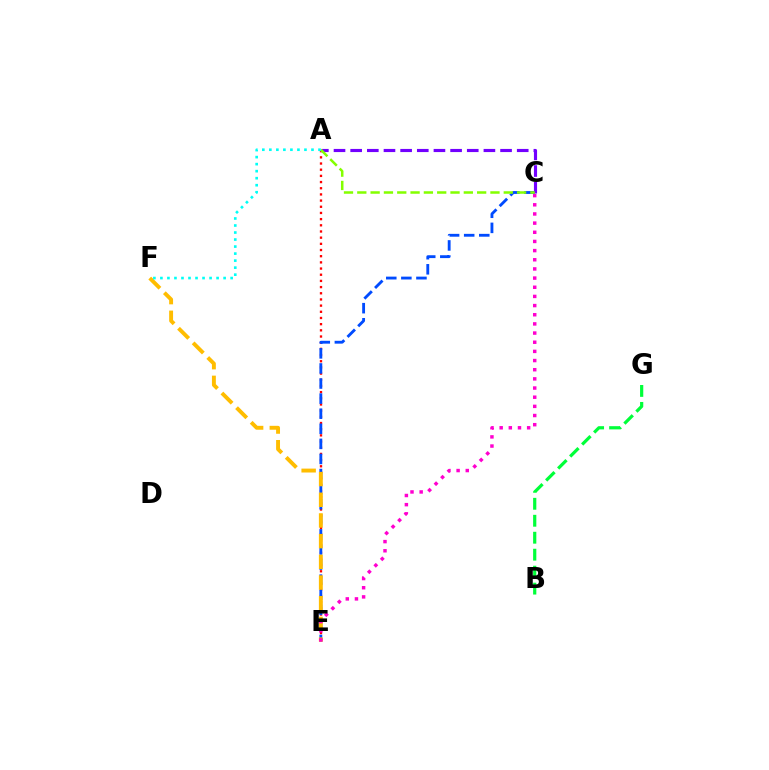{('A', 'E'): [{'color': '#ff0000', 'line_style': 'dotted', 'thickness': 1.68}], ('C', 'E'): [{'color': '#004bff', 'line_style': 'dashed', 'thickness': 2.05}, {'color': '#ff00cf', 'line_style': 'dotted', 'thickness': 2.49}], ('A', 'C'): [{'color': '#7200ff', 'line_style': 'dashed', 'thickness': 2.26}, {'color': '#84ff00', 'line_style': 'dashed', 'thickness': 1.81}], ('E', 'F'): [{'color': '#ffbd00', 'line_style': 'dashed', 'thickness': 2.81}], ('B', 'G'): [{'color': '#00ff39', 'line_style': 'dashed', 'thickness': 2.31}], ('A', 'F'): [{'color': '#00fff6', 'line_style': 'dotted', 'thickness': 1.91}]}